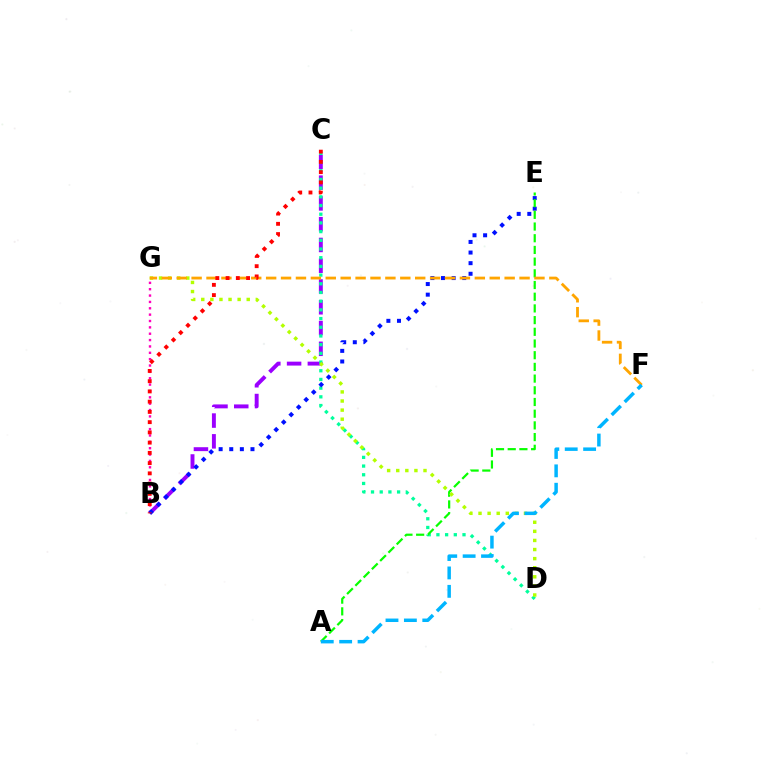{('B', 'C'): [{'color': '#9b00ff', 'line_style': 'dashed', 'thickness': 2.82}, {'color': '#ff0000', 'line_style': 'dotted', 'thickness': 2.78}], ('B', 'G'): [{'color': '#ff00bd', 'line_style': 'dotted', 'thickness': 1.73}], ('C', 'D'): [{'color': '#00ff9d', 'line_style': 'dotted', 'thickness': 2.36}], ('B', 'E'): [{'color': '#0010ff', 'line_style': 'dotted', 'thickness': 2.88}], ('A', 'E'): [{'color': '#08ff00', 'line_style': 'dashed', 'thickness': 1.59}], ('D', 'G'): [{'color': '#b3ff00', 'line_style': 'dotted', 'thickness': 2.47}], ('F', 'G'): [{'color': '#ffa500', 'line_style': 'dashed', 'thickness': 2.03}], ('A', 'F'): [{'color': '#00b5ff', 'line_style': 'dashed', 'thickness': 2.5}]}